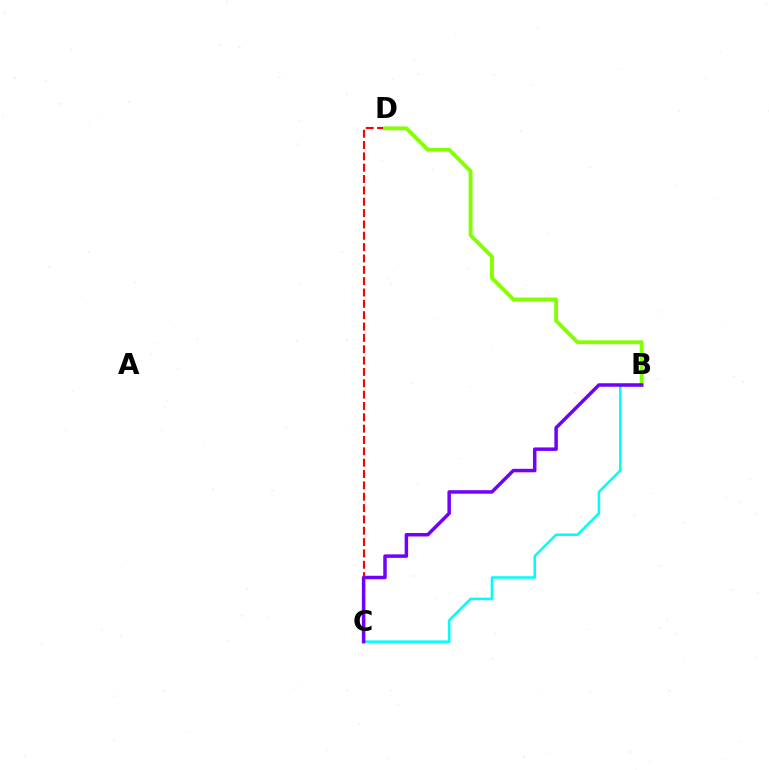{('C', 'D'): [{'color': '#ff0000', 'line_style': 'dashed', 'thickness': 1.54}], ('B', 'D'): [{'color': '#84ff00', 'line_style': 'solid', 'thickness': 2.78}], ('B', 'C'): [{'color': '#00fff6', 'line_style': 'solid', 'thickness': 1.81}, {'color': '#7200ff', 'line_style': 'solid', 'thickness': 2.52}]}